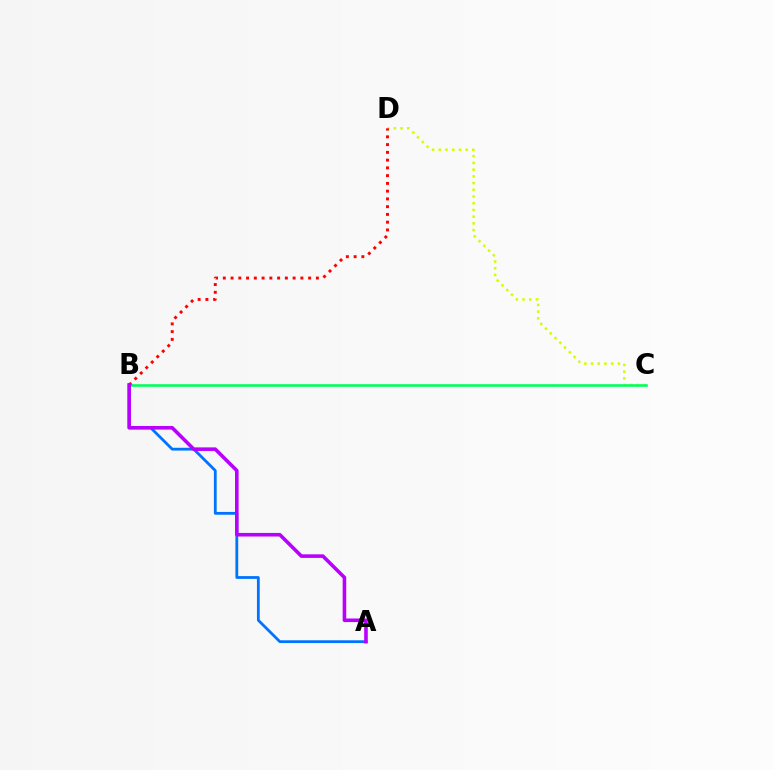{('C', 'D'): [{'color': '#d1ff00', 'line_style': 'dotted', 'thickness': 1.83}], ('B', 'C'): [{'color': '#00ff5c', 'line_style': 'solid', 'thickness': 1.89}], ('A', 'B'): [{'color': '#0074ff', 'line_style': 'solid', 'thickness': 2.01}, {'color': '#b900ff', 'line_style': 'solid', 'thickness': 2.58}], ('B', 'D'): [{'color': '#ff0000', 'line_style': 'dotted', 'thickness': 2.11}]}